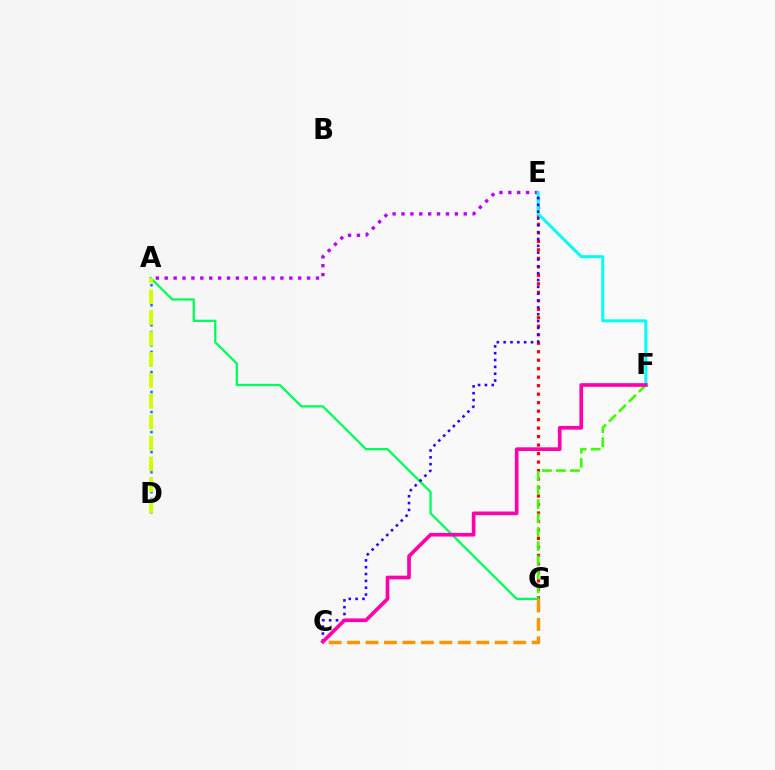{('E', 'G'): [{'color': '#ff0000', 'line_style': 'dotted', 'thickness': 2.31}], ('A', 'D'): [{'color': '#0074ff', 'line_style': 'dotted', 'thickness': 1.81}, {'color': '#d1ff00', 'line_style': 'dashed', 'thickness': 2.84}], ('A', 'E'): [{'color': '#b900ff', 'line_style': 'dotted', 'thickness': 2.42}], ('A', 'G'): [{'color': '#00ff5c', 'line_style': 'solid', 'thickness': 1.66}], ('F', 'G'): [{'color': '#3dff00', 'line_style': 'dashed', 'thickness': 1.91}], ('C', 'G'): [{'color': '#ff9400', 'line_style': 'dashed', 'thickness': 2.51}], ('E', 'F'): [{'color': '#00fff6', 'line_style': 'solid', 'thickness': 2.16}], ('C', 'E'): [{'color': '#2500ff', 'line_style': 'dotted', 'thickness': 1.86}], ('C', 'F'): [{'color': '#ff00ac', 'line_style': 'solid', 'thickness': 2.64}]}